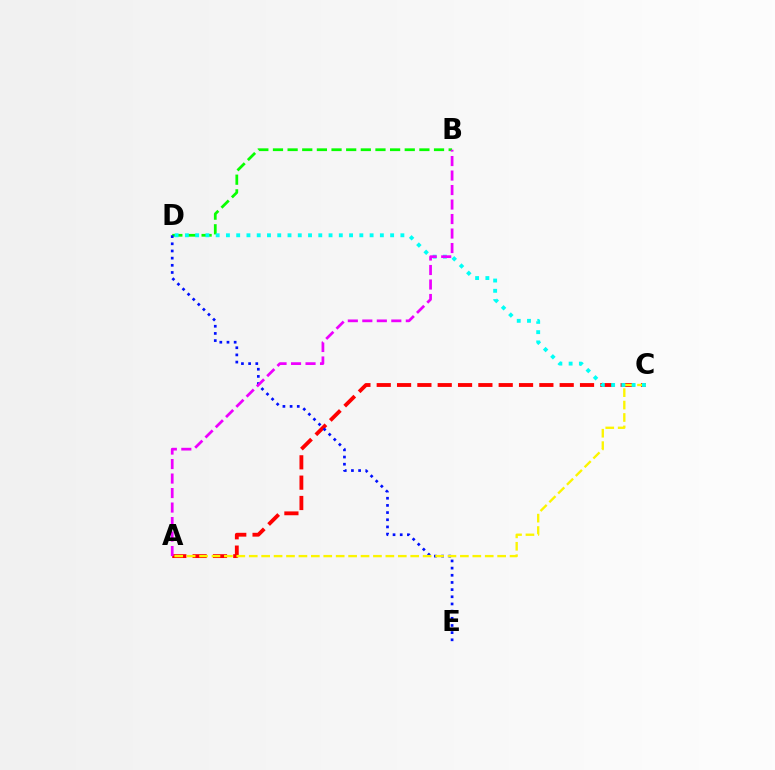{('A', 'C'): [{'color': '#ff0000', 'line_style': 'dashed', 'thickness': 2.76}, {'color': '#fcf500', 'line_style': 'dashed', 'thickness': 1.69}], ('B', 'D'): [{'color': '#08ff00', 'line_style': 'dashed', 'thickness': 1.99}], ('D', 'E'): [{'color': '#0010ff', 'line_style': 'dotted', 'thickness': 1.95}], ('C', 'D'): [{'color': '#00fff6', 'line_style': 'dotted', 'thickness': 2.79}], ('A', 'B'): [{'color': '#ee00ff', 'line_style': 'dashed', 'thickness': 1.97}]}